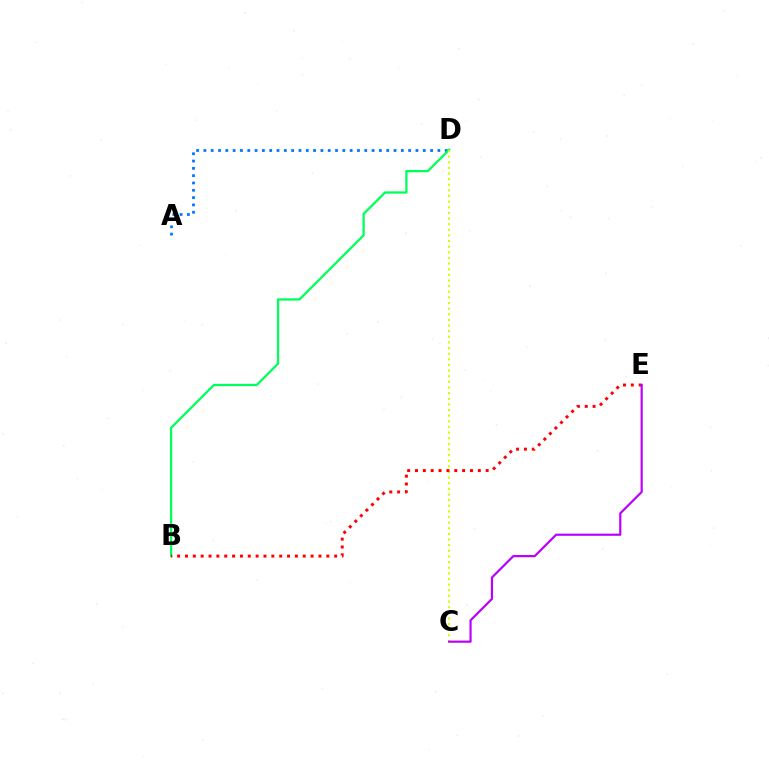{('A', 'D'): [{'color': '#0074ff', 'line_style': 'dotted', 'thickness': 1.99}], ('B', 'D'): [{'color': '#00ff5c', 'line_style': 'solid', 'thickness': 1.63}], ('C', 'D'): [{'color': '#d1ff00', 'line_style': 'dotted', 'thickness': 1.53}], ('B', 'E'): [{'color': '#ff0000', 'line_style': 'dotted', 'thickness': 2.13}], ('C', 'E'): [{'color': '#b900ff', 'line_style': 'solid', 'thickness': 1.58}]}